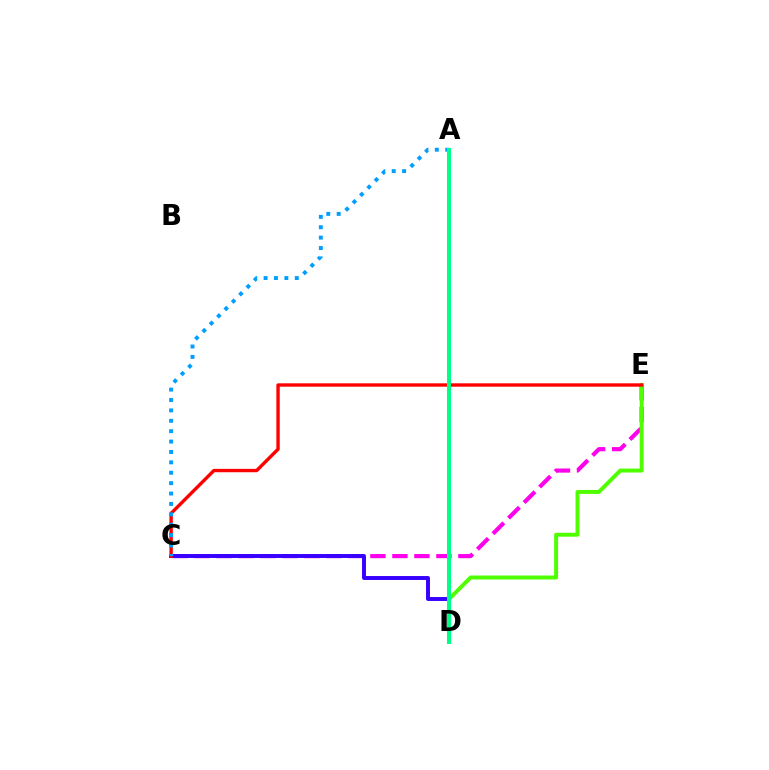{('A', 'D'): [{'color': '#ffd500', 'line_style': 'dotted', 'thickness': 1.88}, {'color': '#00ff86', 'line_style': 'solid', 'thickness': 2.92}], ('C', 'E'): [{'color': '#ff00ed', 'line_style': 'dashed', 'thickness': 2.99}, {'color': '#ff0000', 'line_style': 'solid', 'thickness': 2.43}], ('D', 'E'): [{'color': '#4fff00', 'line_style': 'solid', 'thickness': 2.85}], ('C', 'D'): [{'color': '#3700ff', 'line_style': 'solid', 'thickness': 2.83}], ('A', 'C'): [{'color': '#009eff', 'line_style': 'dotted', 'thickness': 2.82}]}